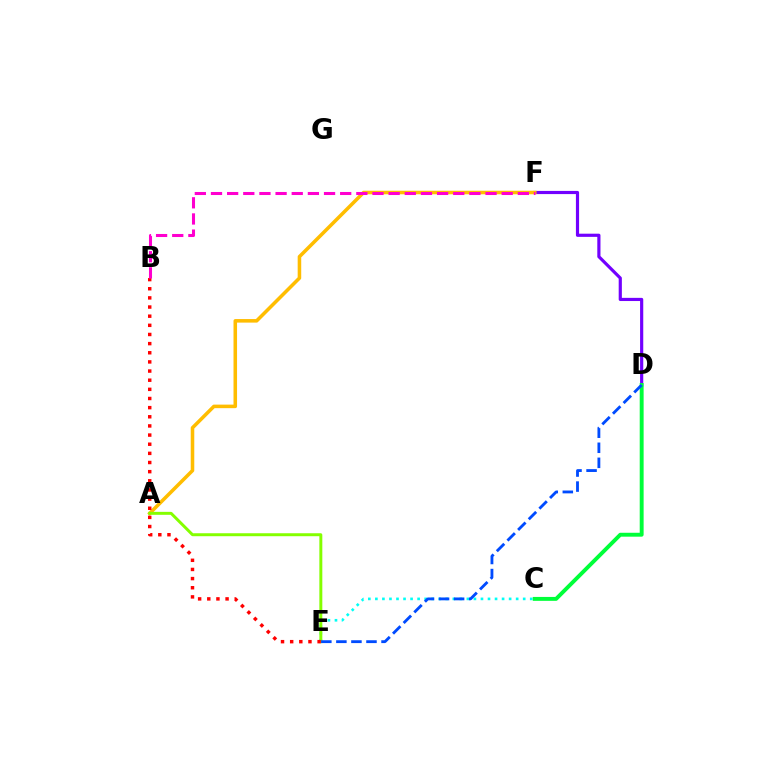{('C', 'E'): [{'color': '#00fff6', 'line_style': 'dotted', 'thickness': 1.91}], ('D', 'F'): [{'color': '#7200ff', 'line_style': 'solid', 'thickness': 2.28}], ('A', 'F'): [{'color': '#ffbd00', 'line_style': 'solid', 'thickness': 2.55}], ('C', 'D'): [{'color': '#00ff39', 'line_style': 'solid', 'thickness': 2.81}], ('A', 'E'): [{'color': '#84ff00', 'line_style': 'solid', 'thickness': 2.14}], ('D', 'E'): [{'color': '#004bff', 'line_style': 'dashed', 'thickness': 2.04}], ('B', 'E'): [{'color': '#ff0000', 'line_style': 'dotted', 'thickness': 2.48}], ('B', 'F'): [{'color': '#ff00cf', 'line_style': 'dashed', 'thickness': 2.19}]}